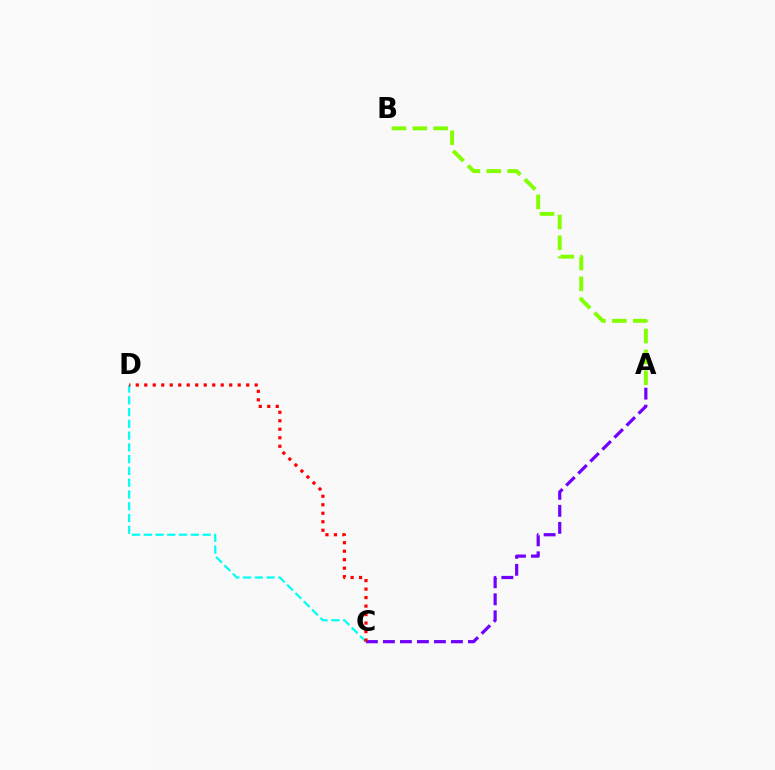{('A', 'B'): [{'color': '#84ff00', 'line_style': 'dashed', 'thickness': 2.83}], ('A', 'C'): [{'color': '#7200ff', 'line_style': 'dashed', 'thickness': 2.31}], ('C', 'D'): [{'color': '#00fff6', 'line_style': 'dashed', 'thickness': 1.6}, {'color': '#ff0000', 'line_style': 'dotted', 'thickness': 2.31}]}